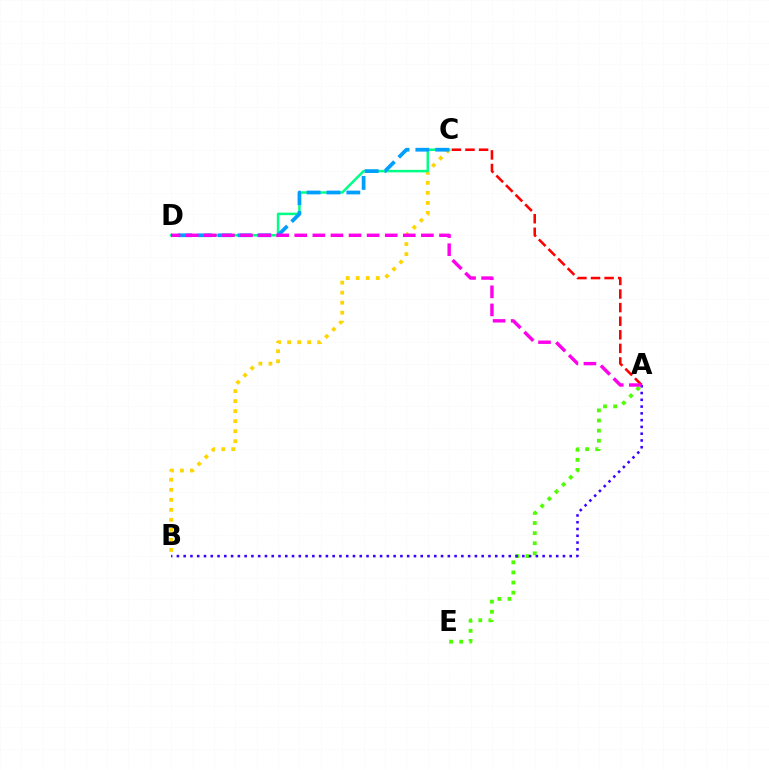{('B', 'C'): [{'color': '#ffd500', 'line_style': 'dotted', 'thickness': 2.72}], ('C', 'D'): [{'color': '#00ff86', 'line_style': 'solid', 'thickness': 1.81}, {'color': '#009eff', 'line_style': 'dashed', 'thickness': 2.7}], ('A', 'E'): [{'color': '#4fff00', 'line_style': 'dotted', 'thickness': 2.75}], ('A', 'B'): [{'color': '#3700ff', 'line_style': 'dotted', 'thickness': 1.84}], ('A', 'C'): [{'color': '#ff0000', 'line_style': 'dashed', 'thickness': 1.85}], ('A', 'D'): [{'color': '#ff00ed', 'line_style': 'dashed', 'thickness': 2.46}]}